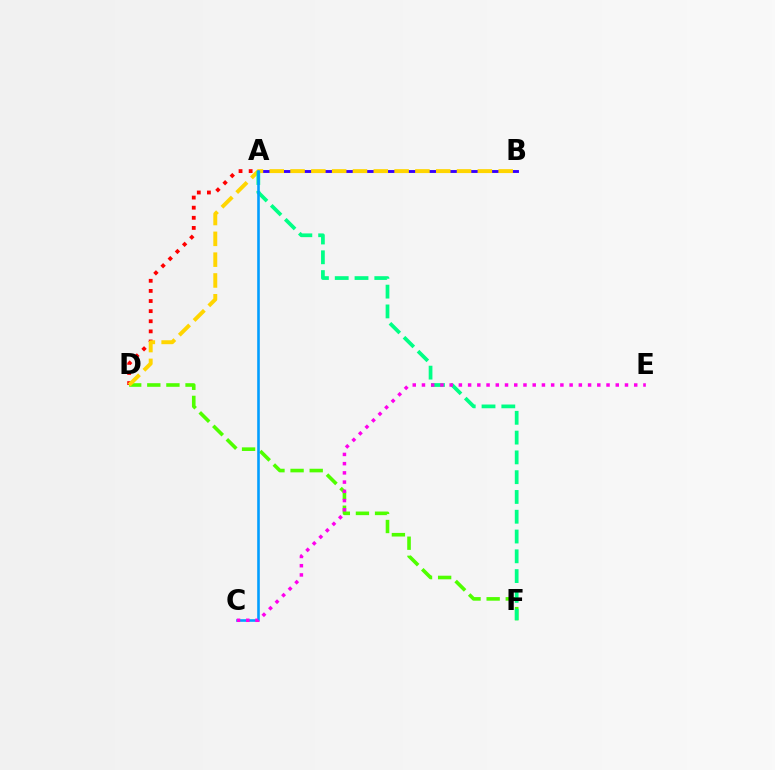{('D', 'F'): [{'color': '#4fff00', 'line_style': 'dashed', 'thickness': 2.6}], ('A', 'D'): [{'color': '#ff0000', 'line_style': 'dotted', 'thickness': 2.75}], ('A', 'B'): [{'color': '#3700ff', 'line_style': 'solid', 'thickness': 2.08}], ('B', 'D'): [{'color': '#ffd500', 'line_style': 'dashed', 'thickness': 2.83}], ('A', 'F'): [{'color': '#00ff86', 'line_style': 'dashed', 'thickness': 2.69}], ('A', 'C'): [{'color': '#009eff', 'line_style': 'solid', 'thickness': 1.87}], ('C', 'E'): [{'color': '#ff00ed', 'line_style': 'dotted', 'thickness': 2.51}]}